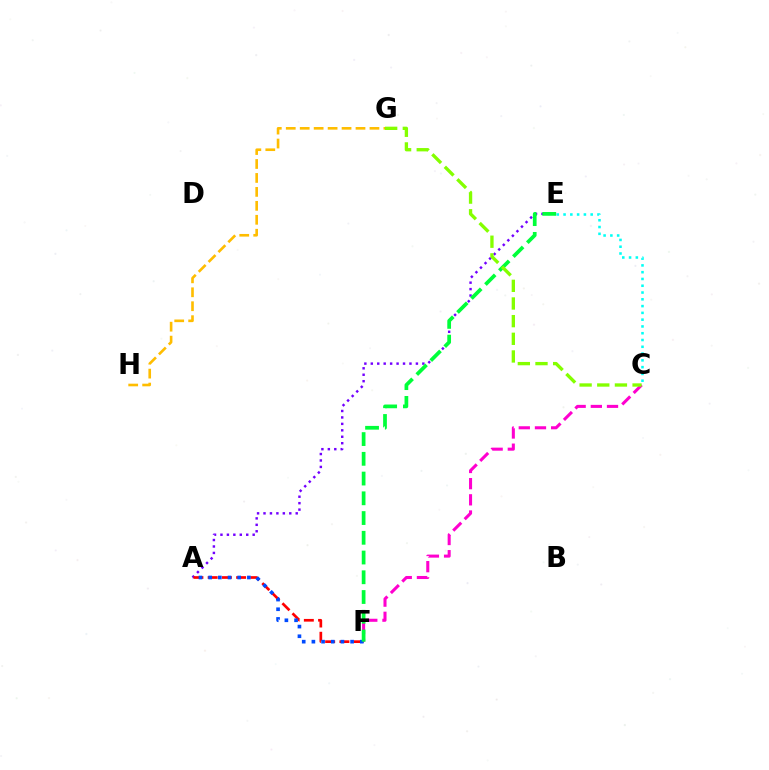{('A', 'E'): [{'color': '#7200ff', 'line_style': 'dotted', 'thickness': 1.75}], ('A', 'F'): [{'color': '#ff0000', 'line_style': 'dashed', 'thickness': 1.93}, {'color': '#004bff', 'line_style': 'dotted', 'thickness': 2.63}], ('G', 'H'): [{'color': '#ffbd00', 'line_style': 'dashed', 'thickness': 1.89}], ('C', 'F'): [{'color': '#ff00cf', 'line_style': 'dashed', 'thickness': 2.2}], ('C', 'E'): [{'color': '#00fff6', 'line_style': 'dotted', 'thickness': 1.84}], ('E', 'F'): [{'color': '#00ff39', 'line_style': 'dashed', 'thickness': 2.68}], ('C', 'G'): [{'color': '#84ff00', 'line_style': 'dashed', 'thickness': 2.4}]}